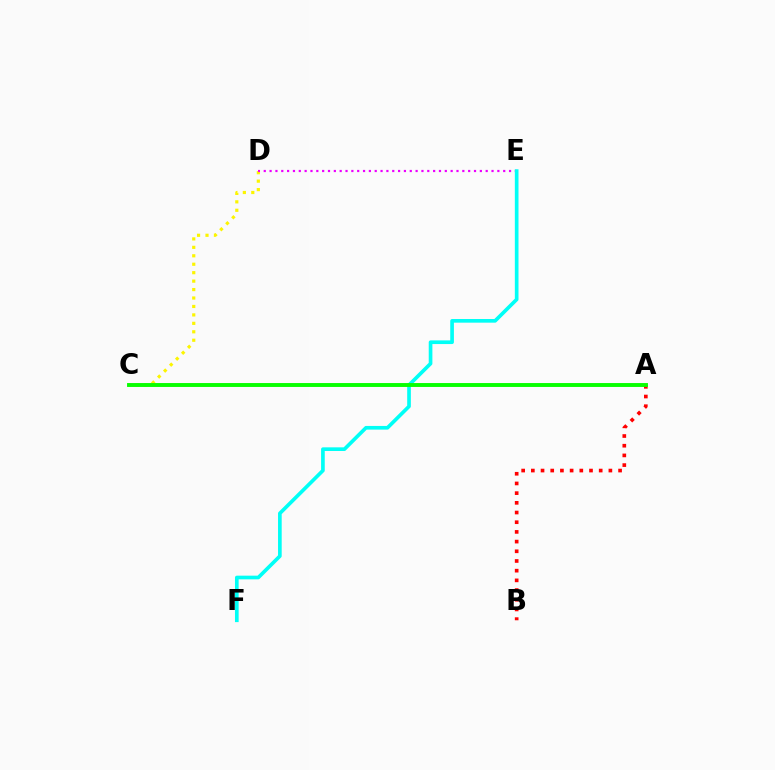{('C', 'D'): [{'color': '#fcf500', 'line_style': 'dotted', 'thickness': 2.29}], ('D', 'E'): [{'color': '#ee00ff', 'line_style': 'dotted', 'thickness': 1.59}], ('A', 'C'): [{'color': '#0010ff', 'line_style': 'solid', 'thickness': 1.62}, {'color': '#08ff00', 'line_style': 'solid', 'thickness': 2.79}], ('E', 'F'): [{'color': '#00fff6', 'line_style': 'solid', 'thickness': 2.64}], ('A', 'B'): [{'color': '#ff0000', 'line_style': 'dotted', 'thickness': 2.63}]}